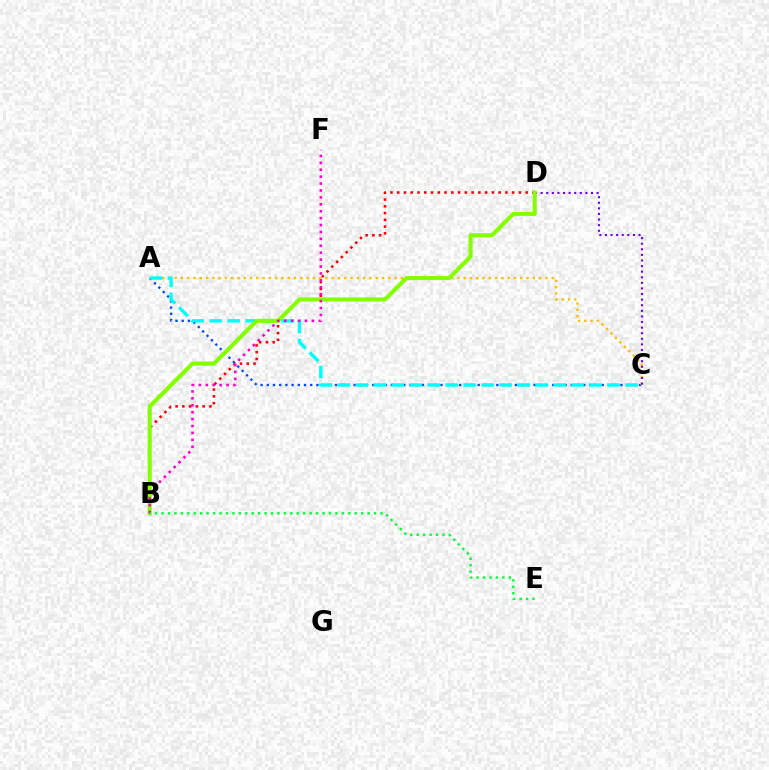{('B', 'D'): [{'color': '#ff0000', 'line_style': 'dotted', 'thickness': 1.84}, {'color': '#84ff00', 'line_style': 'solid', 'thickness': 2.92}], ('A', 'C'): [{'color': '#004bff', 'line_style': 'dotted', 'thickness': 1.69}, {'color': '#ffbd00', 'line_style': 'dotted', 'thickness': 1.71}, {'color': '#00fff6', 'line_style': 'dashed', 'thickness': 2.44}], ('C', 'D'): [{'color': '#7200ff', 'line_style': 'dotted', 'thickness': 1.52}], ('B', 'F'): [{'color': '#ff00cf', 'line_style': 'dotted', 'thickness': 1.88}], ('B', 'E'): [{'color': '#00ff39', 'line_style': 'dotted', 'thickness': 1.75}]}